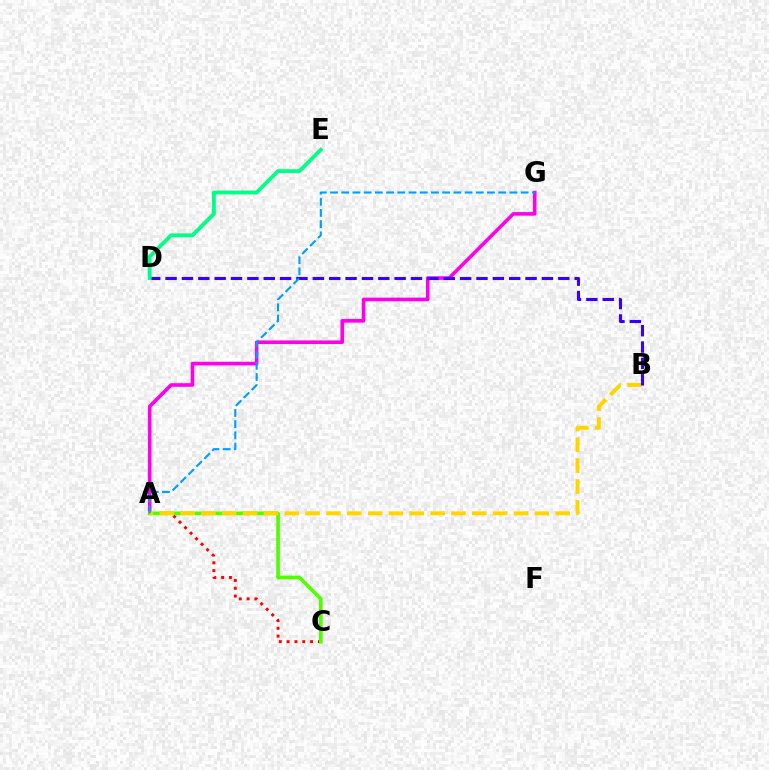{('A', 'G'): [{'color': '#ff00ed', 'line_style': 'solid', 'thickness': 2.59}, {'color': '#009eff', 'line_style': 'dashed', 'thickness': 1.52}], ('A', 'C'): [{'color': '#ff0000', 'line_style': 'dotted', 'thickness': 2.12}, {'color': '#4fff00', 'line_style': 'solid', 'thickness': 2.64}], ('A', 'B'): [{'color': '#ffd500', 'line_style': 'dashed', 'thickness': 2.83}], ('B', 'D'): [{'color': '#3700ff', 'line_style': 'dashed', 'thickness': 2.22}], ('D', 'E'): [{'color': '#00ff86', 'line_style': 'solid', 'thickness': 2.76}]}